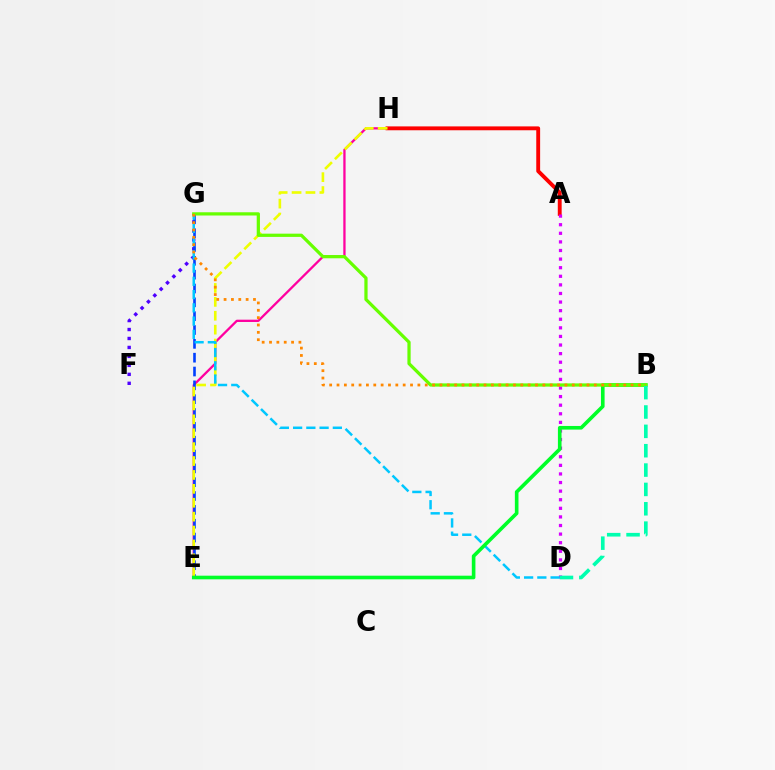{('E', 'H'): [{'color': '#ff00a0', 'line_style': 'solid', 'thickness': 1.65}, {'color': '#eeff00', 'line_style': 'dashed', 'thickness': 1.89}], ('F', 'G'): [{'color': '#4f00ff', 'line_style': 'dotted', 'thickness': 2.44}], ('A', 'H'): [{'color': '#ff0000', 'line_style': 'solid', 'thickness': 2.79}], ('E', 'G'): [{'color': '#003fff', 'line_style': 'dashed', 'thickness': 1.88}], ('A', 'D'): [{'color': '#d600ff', 'line_style': 'dotted', 'thickness': 2.34}], ('D', 'G'): [{'color': '#00c7ff', 'line_style': 'dashed', 'thickness': 1.8}], ('B', 'E'): [{'color': '#00ff27', 'line_style': 'solid', 'thickness': 2.61}], ('B', 'G'): [{'color': '#66ff00', 'line_style': 'solid', 'thickness': 2.33}, {'color': '#ff8800', 'line_style': 'dotted', 'thickness': 2.0}], ('B', 'D'): [{'color': '#00ffaf', 'line_style': 'dashed', 'thickness': 2.63}]}